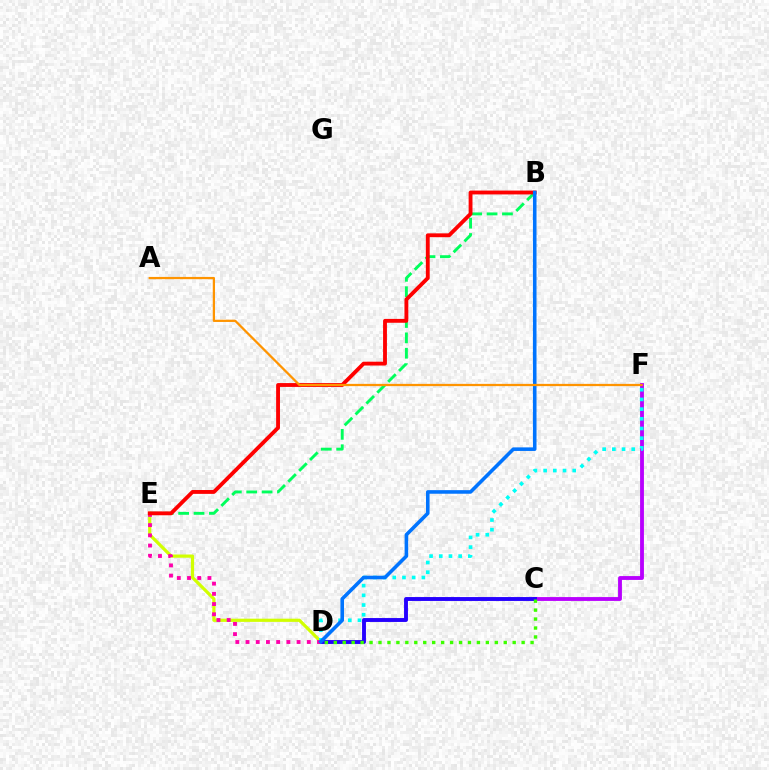{('C', 'F'): [{'color': '#b900ff', 'line_style': 'solid', 'thickness': 2.77}], ('D', 'E'): [{'color': '#d1ff00', 'line_style': 'solid', 'thickness': 2.3}, {'color': '#ff00ac', 'line_style': 'dotted', 'thickness': 2.77}], ('C', 'D'): [{'color': '#2500ff', 'line_style': 'solid', 'thickness': 2.8}, {'color': '#3dff00', 'line_style': 'dotted', 'thickness': 2.43}], ('D', 'F'): [{'color': '#00fff6', 'line_style': 'dotted', 'thickness': 2.63}], ('B', 'E'): [{'color': '#00ff5c', 'line_style': 'dashed', 'thickness': 2.09}, {'color': '#ff0000', 'line_style': 'solid', 'thickness': 2.77}], ('B', 'D'): [{'color': '#0074ff', 'line_style': 'solid', 'thickness': 2.58}], ('A', 'F'): [{'color': '#ff9400', 'line_style': 'solid', 'thickness': 1.63}]}